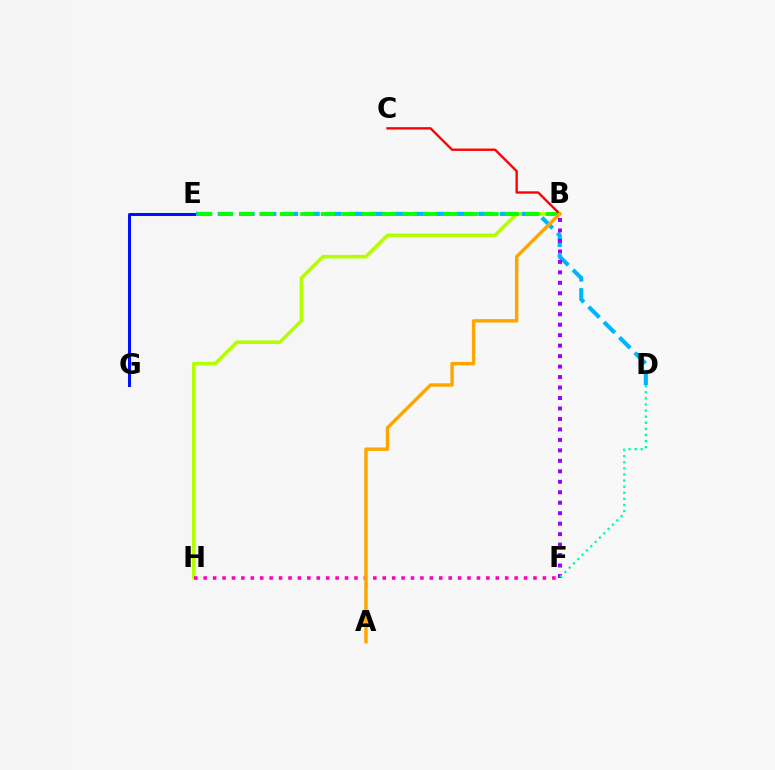{('B', 'H'): [{'color': '#b3ff00', 'line_style': 'solid', 'thickness': 2.57}], ('D', 'E'): [{'color': '#00b5ff', 'line_style': 'dashed', 'thickness': 2.95}], ('B', 'F'): [{'color': '#9b00ff', 'line_style': 'dotted', 'thickness': 2.85}], ('E', 'G'): [{'color': '#0010ff', 'line_style': 'solid', 'thickness': 2.18}], ('F', 'H'): [{'color': '#ff00bd', 'line_style': 'dotted', 'thickness': 2.56}], ('B', 'E'): [{'color': '#08ff00', 'line_style': 'dashed', 'thickness': 2.78}], ('B', 'C'): [{'color': '#ff0000', 'line_style': 'solid', 'thickness': 1.7}], ('D', 'F'): [{'color': '#00ff9d', 'line_style': 'dotted', 'thickness': 1.66}], ('A', 'B'): [{'color': '#ffa500', 'line_style': 'solid', 'thickness': 2.46}]}